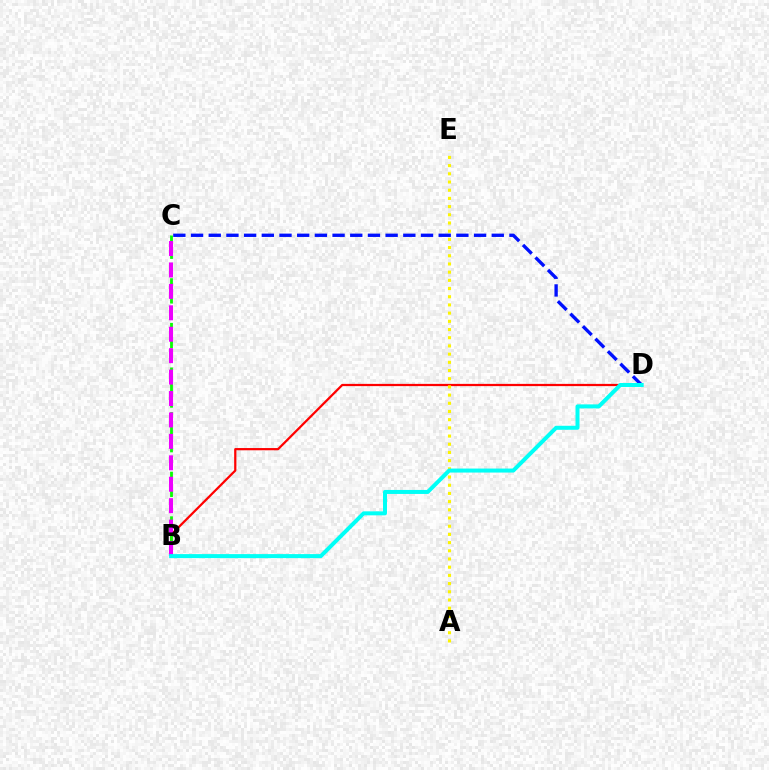{('B', 'D'): [{'color': '#ff0000', 'line_style': 'solid', 'thickness': 1.61}, {'color': '#00fff6', 'line_style': 'solid', 'thickness': 2.88}], ('A', 'E'): [{'color': '#fcf500', 'line_style': 'dotted', 'thickness': 2.23}], ('B', 'C'): [{'color': '#08ff00', 'line_style': 'dashed', 'thickness': 2.02}, {'color': '#ee00ff', 'line_style': 'dashed', 'thickness': 2.91}], ('C', 'D'): [{'color': '#0010ff', 'line_style': 'dashed', 'thickness': 2.4}]}